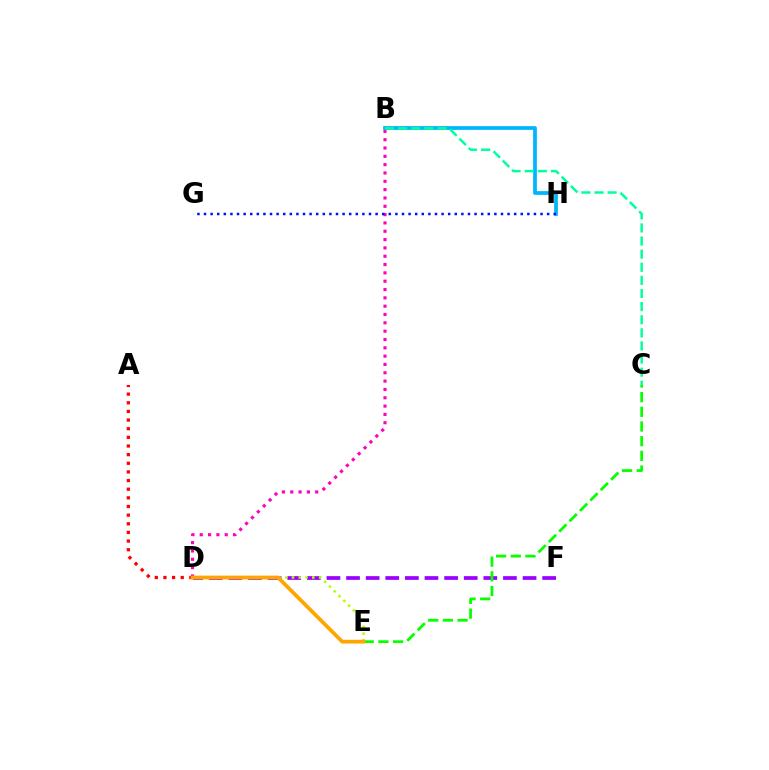{('B', 'D'): [{'color': '#ff00bd', 'line_style': 'dotted', 'thickness': 2.26}], ('D', 'F'): [{'color': '#9b00ff', 'line_style': 'dashed', 'thickness': 2.66}], ('B', 'H'): [{'color': '#00b5ff', 'line_style': 'solid', 'thickness': 2.7}], ('A', 'D'): [{'color': '#ff0000', 'line_style': 'dotted', 'thickness': 2.35}], ('C', 'E'): [{'color': '#08ff00', 'line_style': 'dashed', 'thickness': 1.99}], ('D', 'E'): [{'color': '#b3ff00', 'line_style': 'dotted', 'thickness': 1.84}, {'color': '#ffa500', 'line_style': 'solid', 'thickness': 2.7}], ('G', 'H'): [{'color': '#0010ff', 'line_style': 'dotted', 'thickness': 1.79}], ('B', 'C'): [{'color': '#00ff9d', 'line_style': 'dashed', 'thickness': 1.78}]}